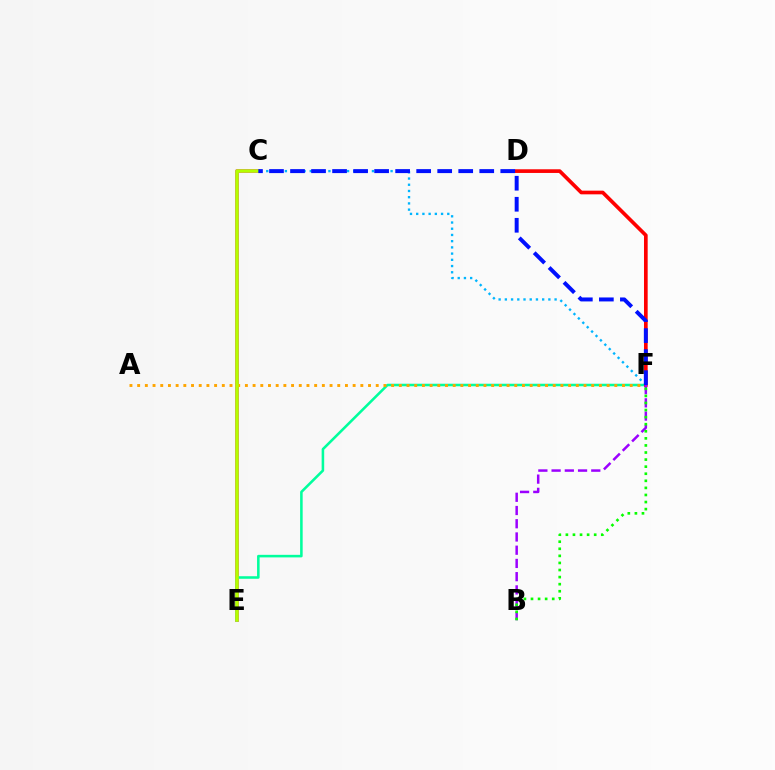{('C', 'E'): [{'color': '#ff00bd', 'line_style': 'solid', 'thickness': 2.7}, {'color': '#b3ff00', 'line_style': 'solid', 'thickness': 2.56}], ('C', 'F'): [{'color': '#00b5ff', 'line_style': 'dotted', 'thickness': 1.69}, {'color': '#0010ff', 'line_style': 'dashed', 'thickness': 2.86}], ('E', 'F'): [{'color': '#00ff9d', 'line_style': 'solid', 'thickness': 1.84}], ('A', 'F'): [{'color': '#ffa500', 'line_style': 'dotted', 'thickness': 2.09}], ('D', 'F'): [{'color': '#ff0000', 'line_style': 'solid', 'thickness': 2.65}], ('B', 'F'): [{'color': '#9b00ff', 'line_style': 'dashed', 'thickness': 1.8}, {'color': '#08ff00', 'line_style': 'dotted', 'thickness': 1.92}]}